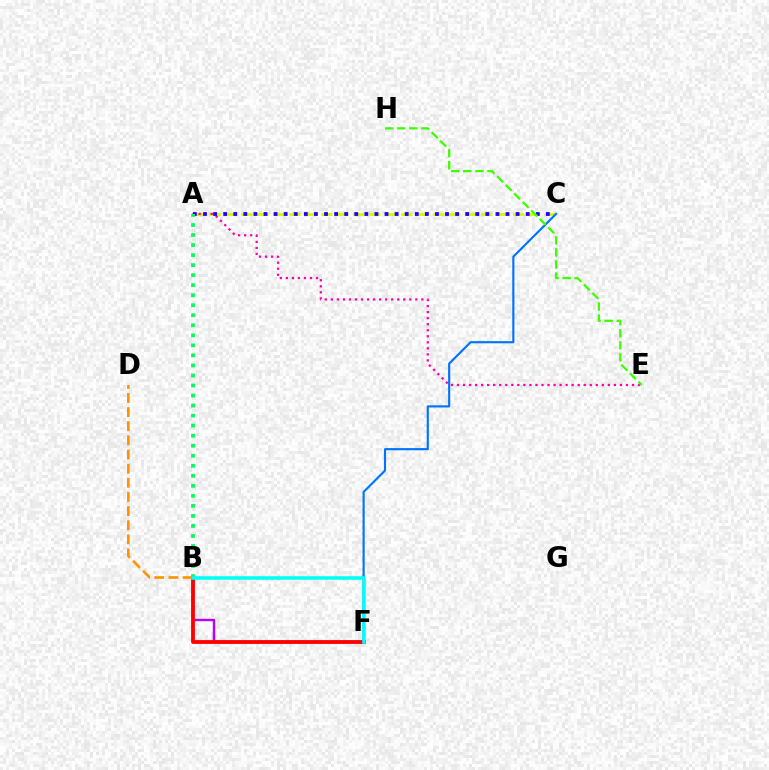{('B', 'D'): [{'color': '#ff9400', 'line_style': 'dashed', 'thickness': 1.92}], ('B', 'F'): [{'color': '#b900ff', 'line_style': 'solid', 'thickness': 1.74}, {'color': '#ff0000', 'line_style': 'solid', 'thickness': 2.75}, {'color': '#00fff6', 'line_style': 'solid', 'thickness': 2.54}], ('A', 'C'): [{'color': '#d1ff00', 'line_style': 'dashed', 'thickness': 2.17}, {'color': '#2500ff', 'line_style': 'dotted', 'thickness': 2.74}], ('A', 'E'): [{'color': '#ff00ac', 'line_style': 'dotted', 'thickness': 1.64}], ('A', 'B'): [{'color': '#00ff5c', 'line_style': 'dotted', 'thickness': 2.73}], ('C', 'F'): [{'color': '#0074ff', 'line_style': 'solid', 'thickness': 1.54}], ('E', 'H'): [{'color': '#3dff00', 'line_style': 'dashed', 'thickness': 1.64}]}